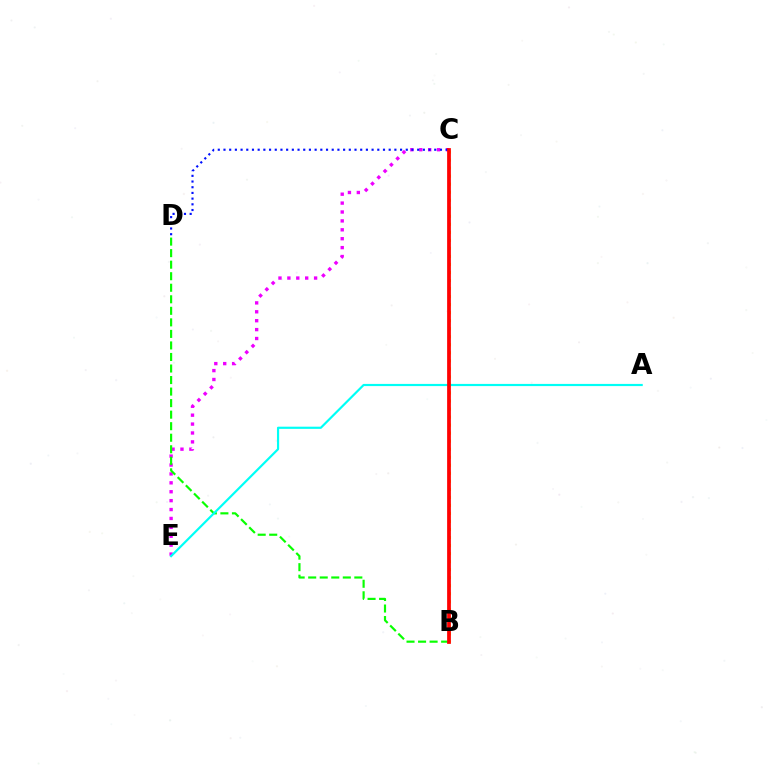{('C', 'E'): [{'color': '#ee00ff', 'line_style': 'dotted', 'thickness': 2.42}], ('B', 'D'): [{'color': '#08ff00', 'line_style': 'dashed', 'thickness': 1.57}], ('C', 'D'): [{'color': '#0010ff', 'line_style': 'dotted', 'thickness': 1.55}], ('B', 'C'): [{'color': '#fcf500', 'line_style': 'dotted', 'thickness': 2.18}, {'color': '#ff0000', 'line_style': 'solid', 'thickness': 2.7}], ('A', 'E'): [{'color': '#00fff6', 'line_style': 'solid', 'thickness': 1.57}]}